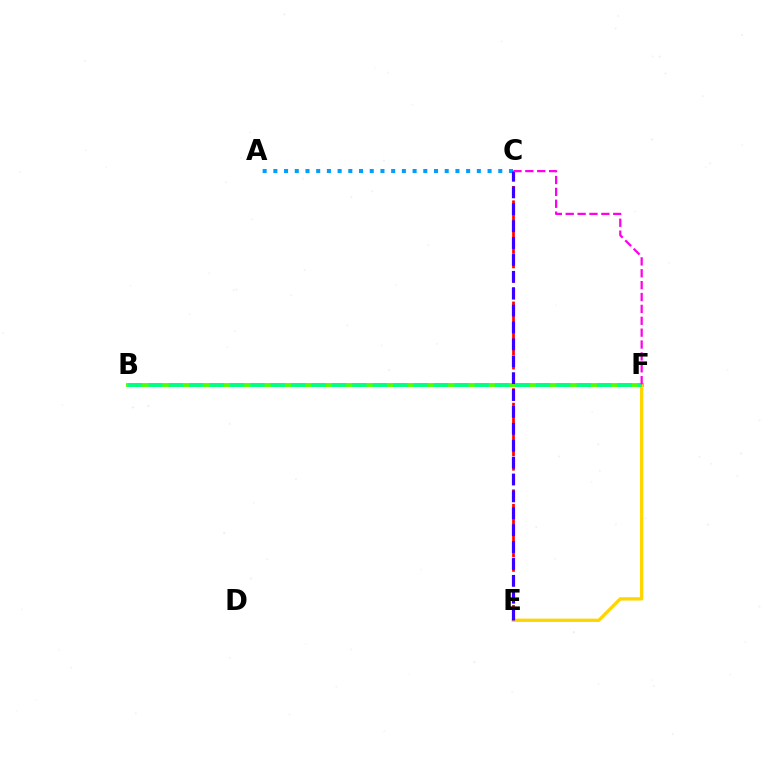{('C', 'E'): [{'color': '#ff0000', 'line_style': 'dashed', 'thickness': 1.96}, {'color': '#3700ff', 'line_style': 'dashed', 'thickness': 2.29}], ('B', 'F'): [{'color': '#4fff00', 'line_style': 'solid', 'thickness': 2.78}, {'color': '#00ff86', 'line_style': 'dashed', 'thickness': 2.77}], ('A', 'C'): [{'color': '#009eff', 'line_style': 'dotted', 'thickness': 2.91}], ('E', 'F'): [{'color': '#ffd500', 'line_style': 'solid', 'thickness': 2.38}], ('C', 'F'): [{'color': '#ff00ed', 'line_style': 'dashed', 'thickness': 1.61}]}